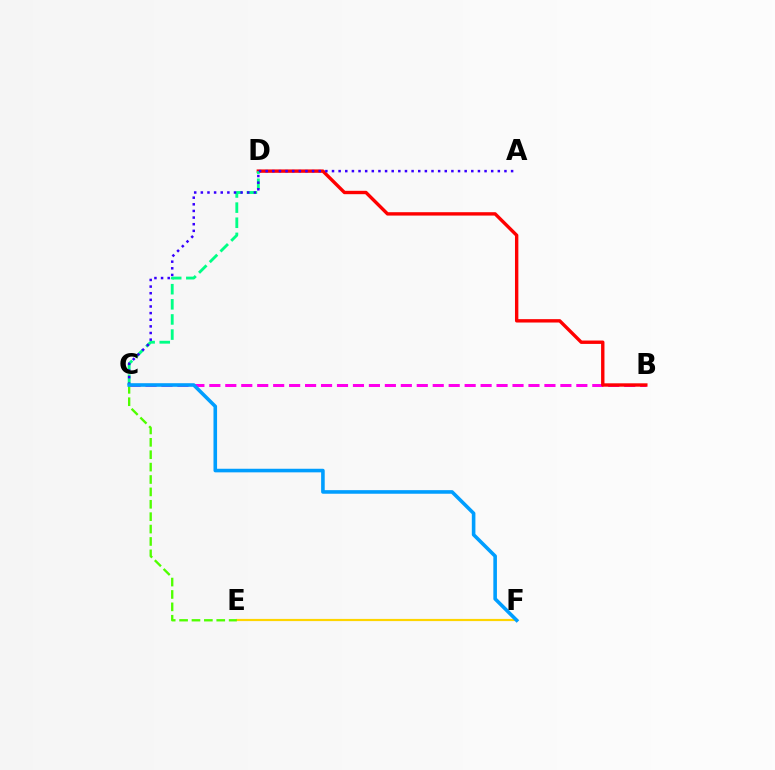{('B', 'C'): [{'color': '#ff00ed', 'line_style': 'dashed', 'thickness': 2.17}], ('E', 'F'): [{'color': '#ffd500', 'line_style': 'solid', 'thickness': 1.58}], ('B', 'D'): [{'color': '#ff0000', 'line_style': 'solid', 'thickness': 2.43}], ('C', 'E'): [{'color': '#4fff00', 'line_style': 'dashed', 'thickness': 1.68}], ('C', 'D'): [{'color': '#00ff86', 'line_style': 'dashed', 'thickness': 2.05}], ('A', 'C'): [{'color': '#3700ff', 'line_style': 'dotted', 'thickness': 1.8}], ('C', 'F'): [{'color': '#009eff', 'line_style': 'solid', 'thickness': 2.58}]}